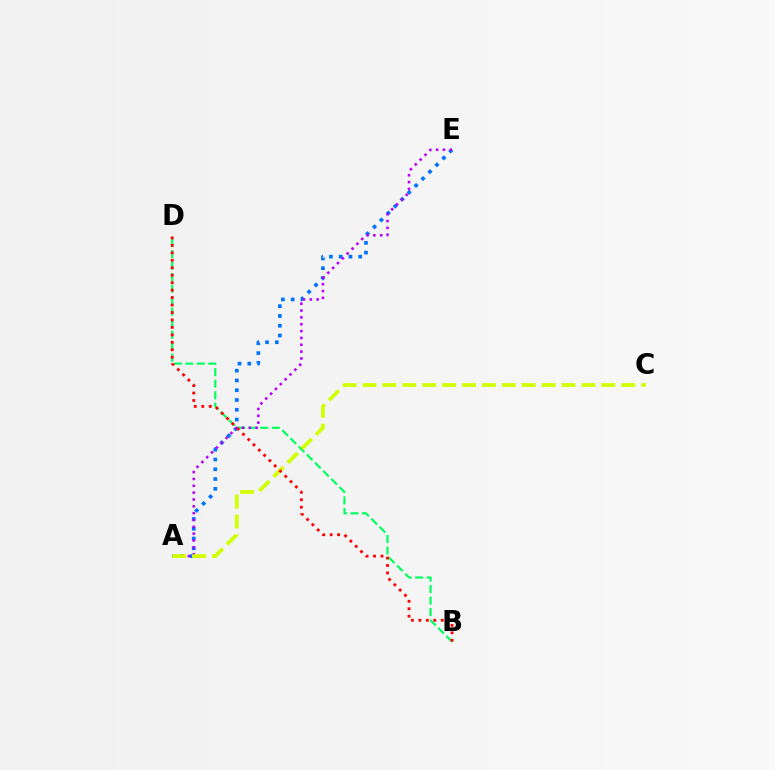{('A', 'E'): [{'color': '#0074ff', 'line_style': 'dotted', 'thickness': 2.66}, {'color': '#b900ff', 'line_style': 'dotted', 'thickness': 1.86}], ('B', 'D'): [{'color': '#00ff5c', 'line_style': 'dashed', 'thickness': 1.56}, {'color': '#ff0000', 'line_style': 'dotted', 'thickness': 2.03}], ('A', 'C'): [{'color': '#d1ff00', 'line_style': 'dashed', 'thickness': 2.7}]}